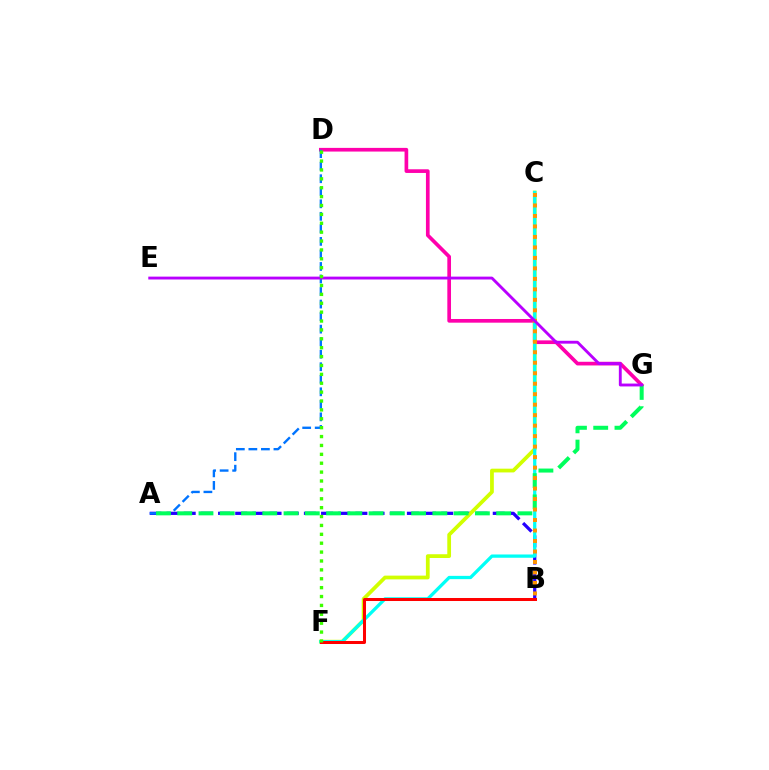{('A', 'B'): [{'color': '#2500ff', 'line_style': 'dashed', 'thickness': 2.33}], ('D', 'G'): [{'color': '#ff00ac', 'line_style': 'solid', 'thickness': 2.65}], ('A', 'D'): [{'color': '#0074ff', 'line_style': 'dashed', 'thickness': 1.7}], ('C', 'F'): [{'color': '#d1ff00', 'line_style': 'solid', 'thickness': 2.7}, {'color': '#00fff6', 'line_style': 'solid', 'thickness': 2.36}], ('A', 'G'): [{'color': '#00ff5c', 'line_style': 'dashed', 'thickness': 2.89}], ('B', 'F'): [{'color': '#ff0000', 'line_style': 'solid', 'thickness': 2.17}], ('B', 'C'): [{'color': '#ff9400', 'line_style': 'dotted', 'thickness': 2.85}], ('E', 'G'): [{'color': '#b900ff', 'line_style': 'solid', 'thickness': 2.06}], ('D', 'F'): [{'color': '#3dff00', 'line_style': 'dotted', 'thickness': 2.41}]}